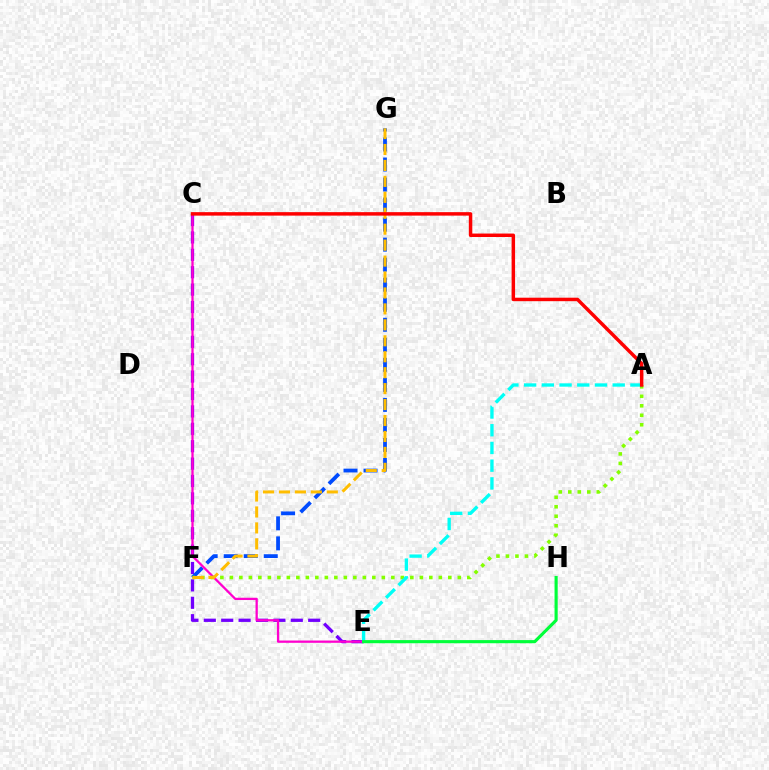{('C', 'E'): [{'color': '#7200ff', 'line_style': 'dashed', 'thickness': 2.36}, {'color': '#ff00cf', 'line_style': 'solid', 'thickness': 1.64}], ('F', 'G'): [{'color': '#004bff', 'line_style': 'dashed', 'thickness': 2.72}, {'color': '#ffbd00', 'line_style': 'dashed', 'thickness': 2.17}], ('A', 'F'): [{'color': '#84ff00', 'line_style': 'dotted', 'thickness': 2.58}], ('A', 'E'): [{'color': '#00fff6', 'line_style': 'dashed', 'thickness': 2.41}], ('A', 'C'): [{'color': '#ff0000', 'line_style': 'solid', 'thickness': 2.5}], ('E', 'H'): [{'color': '#00ff39', 'line_style': 'solid', 'thickness': 2.26}]}